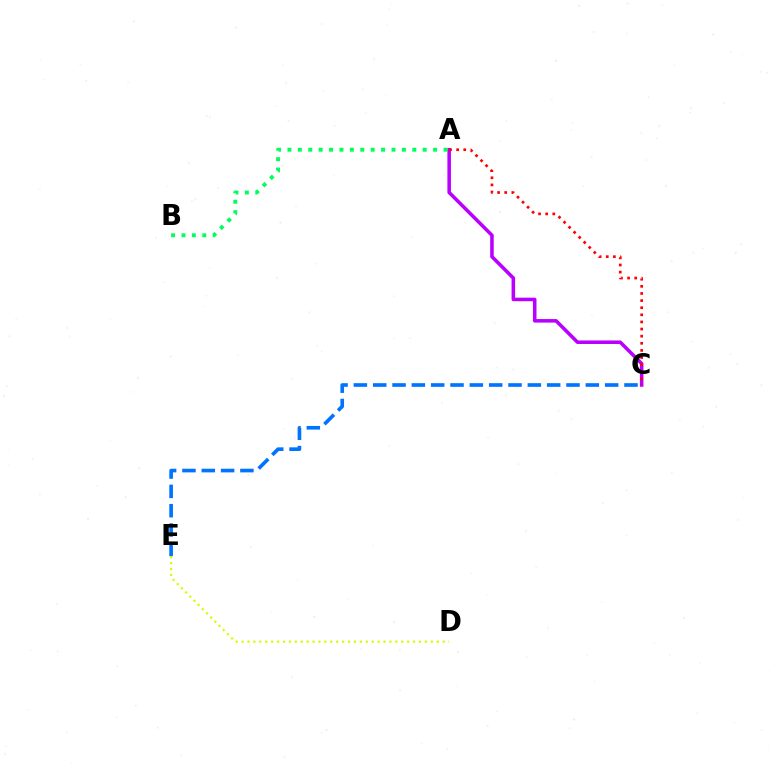{('D', 'E'): [{'color': '#d1ff00', 'line_style': 'dotted', 'thickness': 1.61}], ('A', 'C'): [{'color': '#b900ff', 'line_style': 'solid', 'thickness': 2.55}, {'color': '#ff0000', 'line_style': 'dotted', 'thickness': 1.93}], ('C', 'E'): [{'color': '#0074ff', 'line_style': 'dashed', 'thickness': 2.63}], ('A', 'B'): [{'color': '#00ff5c', 'line_style': 'dotted', 'thickness': 2.83}]}